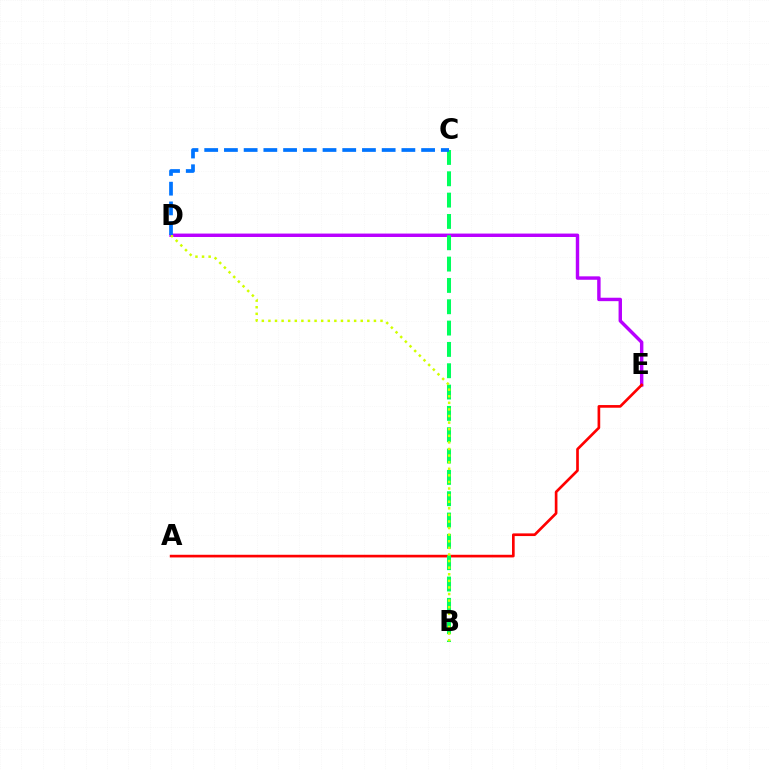{('D', 'E'): [{'color': '#b900ff', 'line_style': 'solid', 'thickness': 2.46}], ('A', 'E'): [{'color': '#ff0000', 'line_style': 'solid', 'thickness': 1.92}], ('B', 'C'): [{'color': '#00ff5c', 'line_style': 'dashed', 'thickness': 2.9}], ('B', 'D'): [{'color': '#d1ff00', 'line_style': 'dotted', 'thickness': 1.79}], ('C', 'D'): [{'color': '#0074ff', 'line_style': 'dashed', 'thickness': 2.68}]}